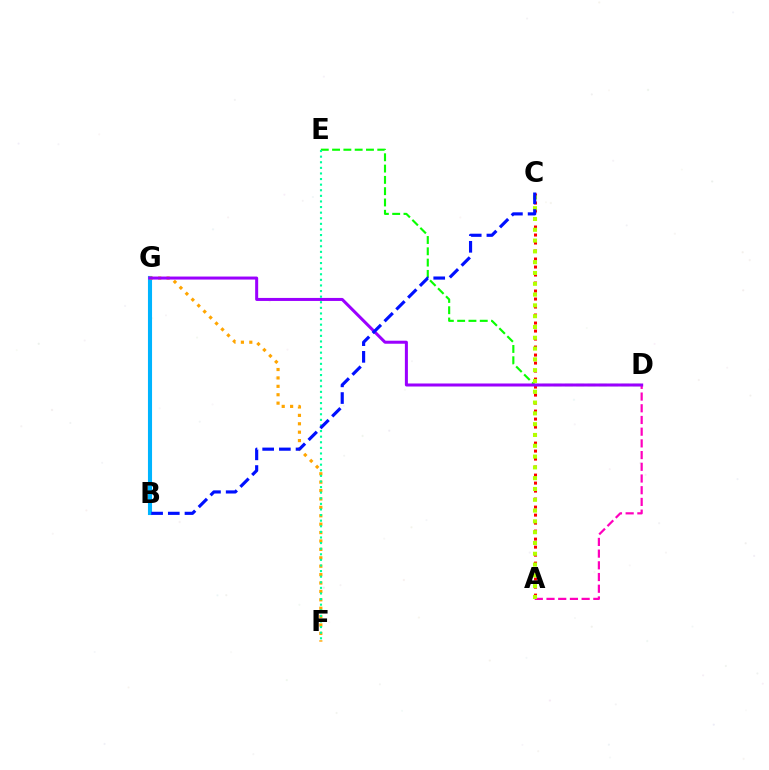{('A', 'D'): [{'color': '#ff00bd', 'line_style': 'dashed', 'thickness': 1.59}], ('B', 'G'): [{'color': '#00b5ff', 'line_style': 'solid', 'thickness': 2.94}], ('F', 'G'): [{'color': '#ffa500', 'line_style': 'dotted', 'thickness': 2.28}], ('A', 'C'): [{'color': '#ff0000', 'line_style': 'dotted', 'thickness': 2.17}, {'color': '#b3ff00', 'line_style': 'dotted', 'thickness': 2.93}], ('D', 'E'): [{'color': '#08ff00', 'line_style': 'dashed', 'thickness': 1.53}], ('D', 'G'): [{'color': '#9b00ff', 'line_style': 'solid', 'thickness': 2.18}], ('E', 'F'): [{'color': '#00ff9d', 'line_style': 'dotted', 'thickness': 1.52}], ('B', 'C'): [{'color': '#0010ff', 'line_style': 'dashed', 'thickness': 2.27}]}